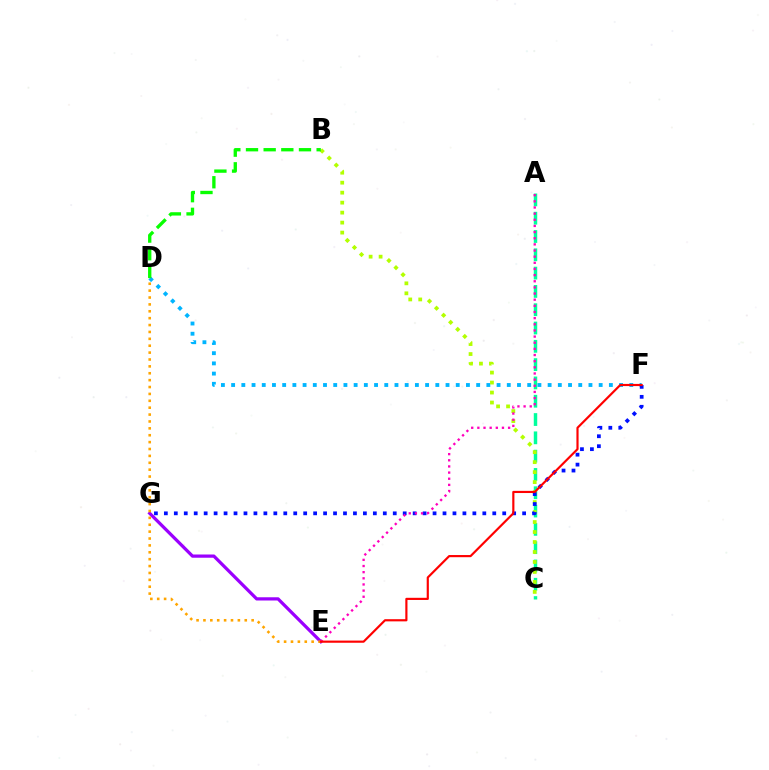{('A', 'C'): [{'color': '#00ff9d', 'line_style': 'dashed', 'thickness': 2.49}], ('D', 'F'): [{'color': '#00b5ff', 'line_style': 'dotted', 'thickness': 2.77}], ('B', 'C'): [{'color': '#b3ff00', 'line_style': 'dotted', 'thickness': 2.71}], ('B', 'D'): [{'color': '#08ff00', 'line_style': 'dashed', 'thickness': 2.4}], ('E', 'G'): [{'color': '#9b00ff', 'line_style': 'solid', 'thickness': 2.33}], ('F', 'G'): [{'color': '#0010ff', 'line_style': 'dotted', 'thickness': 2.7}], ('D', 'E'): [{'color': '#ffa500', 'line_style': 'dotted', 'thickness': 1.87}], ('A', 'E'): [{'color': '#ff00bd', 'line_style': 'dotted', 'thickness': 1.67}], ('E', 'F'): [{'color': '#ff0000', 'line_style': 'solid', 'thickness': 1.56}]}